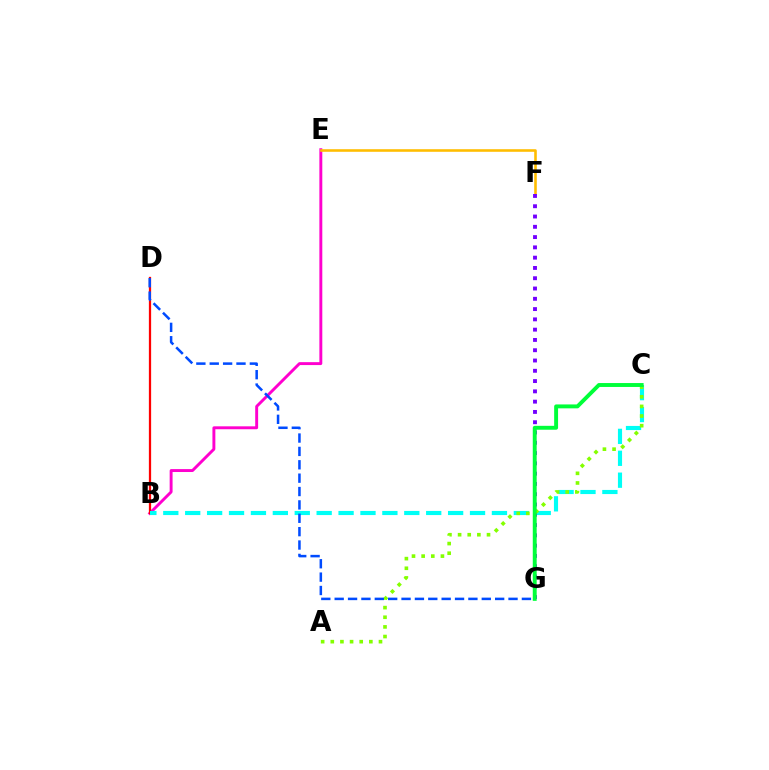{('B', 'E'): [{'color': '#ff00cf', 'line_style': 'solid', 'thickness': 2.1}], ('B', 'D'): [{'color': '#ff0000', 'line_style': 'solid', 'thickness': 1.63}], ('B', 'C'): [{'color': '#00fff6', 'line_style': 'dashed', 'thickness': 2.98}], ('E', 'F'): [{'color': '#ffbd00', 'line_style': 'solid', 'thickness': 1.86}], ('F', 'G'): [{'color': '#7200ff', 'line_style': 'dotted', 'thickness': 2.79}], ('A', 'C'): [{'color': '#84ff00', 'line_style': 'dotted', 'thickness': 2.62}], ('C', 'G'): [{'color': '#00ff39', 'line_style': 'solid', 'thickness': 2.81}], ('D', 'G'): [{'color': '#004bff', 'line_style': 'dashed', 'thickness': 1.82}]}